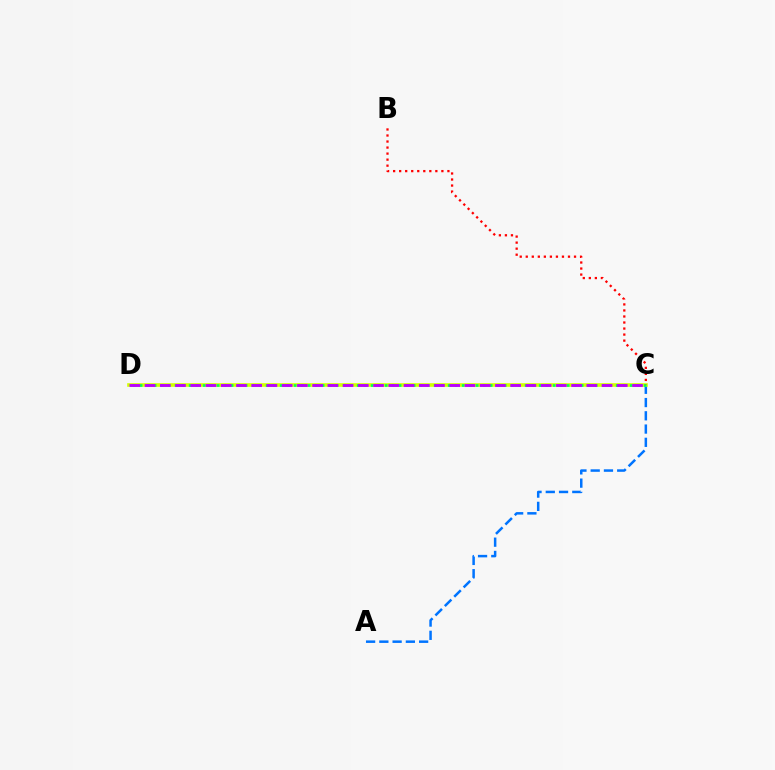{('A', 'C'): [{'color': '#0074ff', 'line_style': 'dashed', 'thickness': 1.8}], ('C', 'D'): [{'color': '#d1ff00', 'line_style': 'solid', 'thickness': 2.6}, {'color': '#00ff5c', 'line_style': 'dotted', 'thickness': 1.9}, {'color': '#b900ff', 'line_style': 'dashed', 'thickness': 2.07}], ('B', 'C'): [{'color': '#ff0000', 'line_style': 'dotted', 'thickness': 1.64}]}